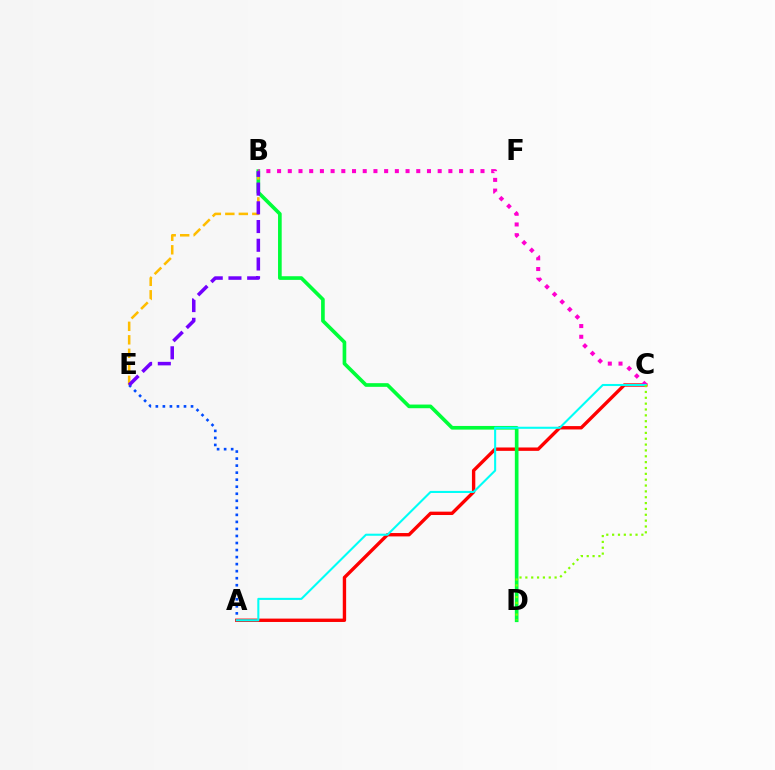{('A', 'E'): [{'color': '#004bff', 'line_style': 'dotted', 'thickness': 1.91}], ('A', 'C'): [{'color': '#ff0000', 'line_style': 'solid', 'thickness': 2.43}, {'color': '#00fff6', 'line_style': 'solid', 'thickness': 1.5}], ('B', 'D'): [{'color': '#00ff39', 'line_style': 'solid', 'thickness': 2.63}], ('B', 'C'): [{'color': '#ff00cf', 'line_style': 'dotted', 'thickness': 2.91}], ('B', 'E'): [{'color': '#ffbd00', 'line_style': 'dashed', 'thickness': 1.83}, {'color': '#7200ff', 'line_style': 'dashed', 'thickness': 2.54}], ('C', 'D'): [{'color': '#84ff00', 'line_style': 'dotted', 'thickness': 1.59}]}